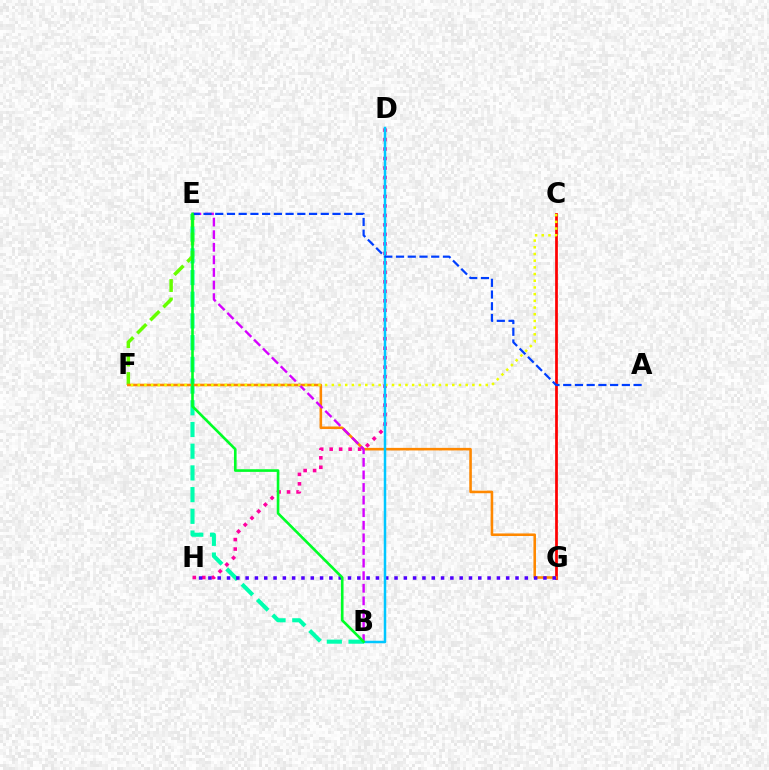{('D', 'H'): [{'color': '#ff00a0', 'line_style': 'dotted', 'thickness': 2.58}], ('B', 'E'): [{'color': '#00ffaf', 'line_style': 'dashed', 'thickness': 2.95}, {'color': '#d600ff', 'line_style': 'dashed', 'thickness': 1.71}, {'color': '#00ff27', 'line_style': 'solid', 'thickness': 1.9}], ('E', 'F'): [{'color': '#66ff00', 'line_style': 'dashed', 'thickness': 2.51}], ('C', 'G'): [{'color': '#ff0000', 'line_style': 'solid', 'thickness': 1.97}], ('F', 'G'): [{'color': '#ff8800', 'line_style': 'solid', 'thickness': 1.85}], ('G', 'H'): [{'color': '#4f00ff', 'line_style': 'dotted', 'thickness': 2.53}], ('C', 'F'): [{'color': '#eeff00', 'line_style': 'dotted', 'thickness': 1.82}], ('B', 'D'): [{'color': '#00c7ff', 'line_style': 'solid', 'thickness': 1.79}], ('A', 'E'): [{'color': '#003fff', 'line_style': 'dashed', 'thickness': 1.59}]}